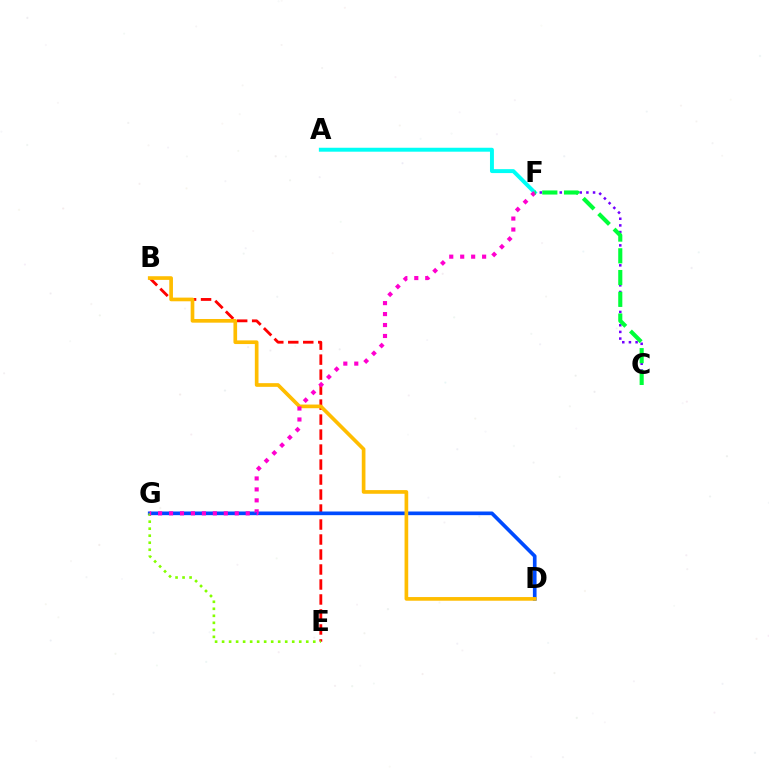{('B', 'E'): [{'color': '#ff0000', 'line_style': 'dashed', 'thickness': 2.04}], ('C', 'F'): [{'color': '#7200ff', 'line_style': 'dotted', 'thickness': 1.81}, {'color': '#00ff39', 'line_style': 'dashed', 'thickness': 2.95}], ('D', 'G'): [{'color': '#004bff', 'line_style': 'solid', 'thickness': 2.64}], ('E', 'G'): [{'color': '#84ff00', 'line_style': 'dotted', 'thickness': 1.91}], ('B', 'D'): [{'color': '#ffbd00', 'line_style': 'solid', 'thickness': 2.65}], ('A', 'F'): [{'color': '#00fff6', 'line_style': 'solid', 'thickness': 2.83}], ('F', 'G'): [{'color': '#ff00cf', 'line_style': 'dotted', 'thickness': 2.98}]}